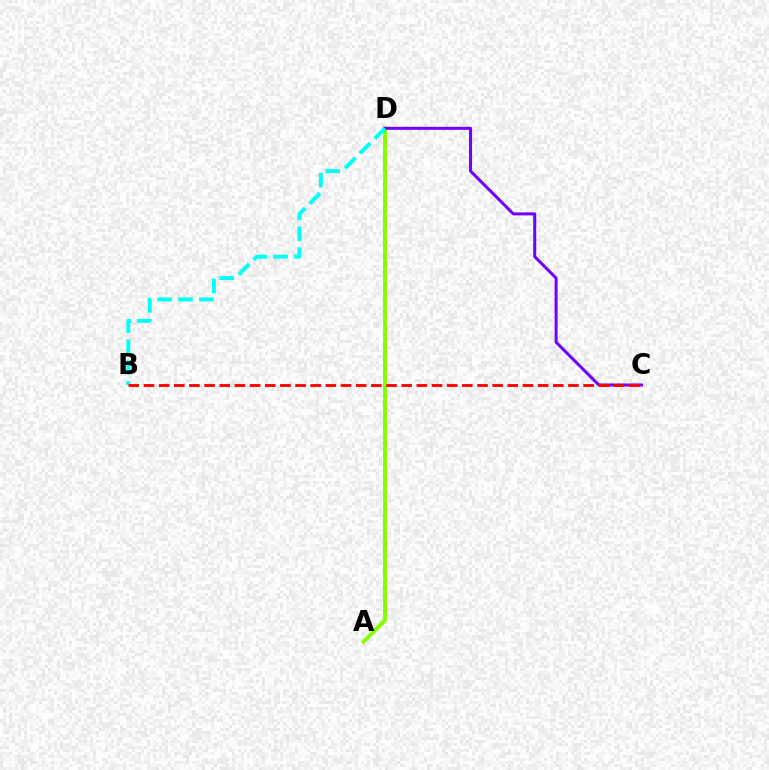{('A', 'D'): [{'color': '#84ff00', 'line_style': 'solid', 'thickness': 2.84}], ('C', 'D'): [{'color': '#7200ff', 'line_style': 'solid', 'thickness': 2.17}], ('B', 'D'): [{'color': '#00fff6', 'line_style': 'dashed', 'thickness': 2.84}], ('B', 'C'): [{'color': '#ff0000', 'line_style': 'dashed', 'thickness': 2.06}]}